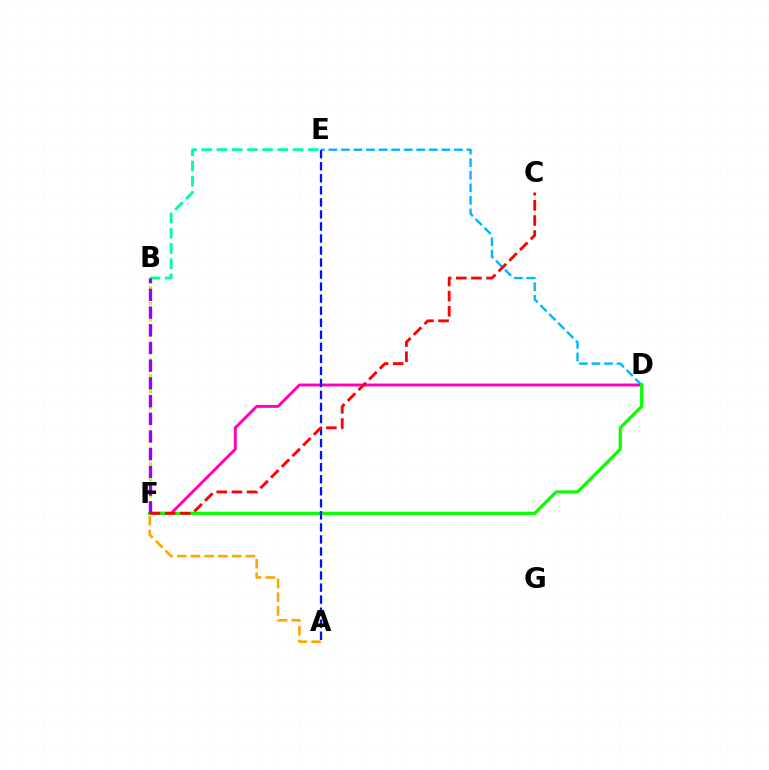{('A', 'F'): [{'color': '#ffa500', 'line_style': 'dashed', 'thickness': 1.87}], ('B', 'F'): [{'color': '#b3ff00', 'line_style': 'dotted', 'thickness': 2.18}, {'color': '#9b00ff', 'line_style': 'dashed', 'thickness': 2.4}], ('B', 'E'): [{'color': '#00ff9d', 'line_style': 'dashed', 'thickness': 2.07}], ('D', 'F'): [{'color': '#ff00bd', 'line_style': 'solid', 'thickness': 2.09}, {'color': '#08ff00', 'line_style': 'solid', 'thickness': 2.3}], ('D', 'E'): [{'color': '#00b5ff', 'line_style': 'dashed', 'thickness': 1.71}], ('A', 'E'): [{'color': '#0010ff', 'line_style': 'dashed', 'thickness': 1.64}], ('C', 'F'): [{'color': '#ff0000', 'line_style': 'dashed', 'thickness': 2.06}]}